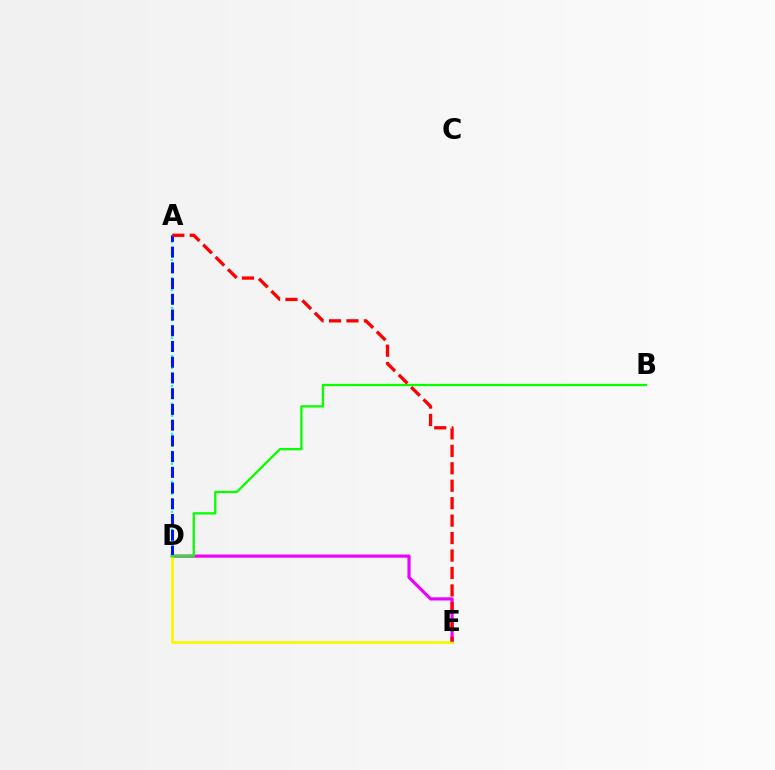{('A', 'D'): [{'color': '#00fff6', 'line_style': 'dotted', 'thickness': 1.63}, {'color': '#0010ff', 'line_style': 'dashed', 'thickness': 2.14}], ('D', 'E'): [{'color': '#ee00ff', 'line_style': 'solid', 'thickness': 2.27}, {'color': '#fcf500', 'line_style': 'solid', 'thickness': 1.93}], ('B', 'D'): [{'color': '#08ff00', 'line_style': 'solid', 'thickness': 1.66}], ('A', 'E'): [{'color': '#ff0000', 'line_style': 'dashed', 'thickness': 2.37}]}